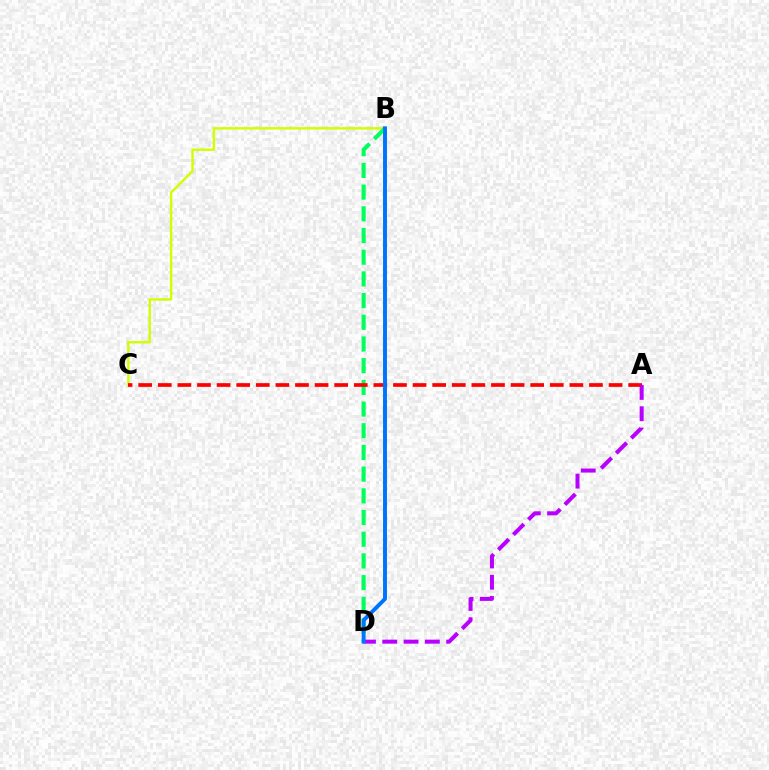{('B', 'C'): [{'color': '#d1ff00', 'line_style': 'solid', 'thickness': 1.73}], ('B', 'D'): [{'color': '#00ff5c', 'line_style': 'dashed', 'thickness': 2.95}, {'color': '#0074ff', 'line_style': 'solid', 'thickness': 2.83}], ('A', 'C'): [{'color': '#ff0000', 'line_style': 'dashed', 'thickness': 2.66}], ('A', 'D'): [{'color': '#b900ff', 'line_style': 'dashed', 'thickness': 2.89}]}